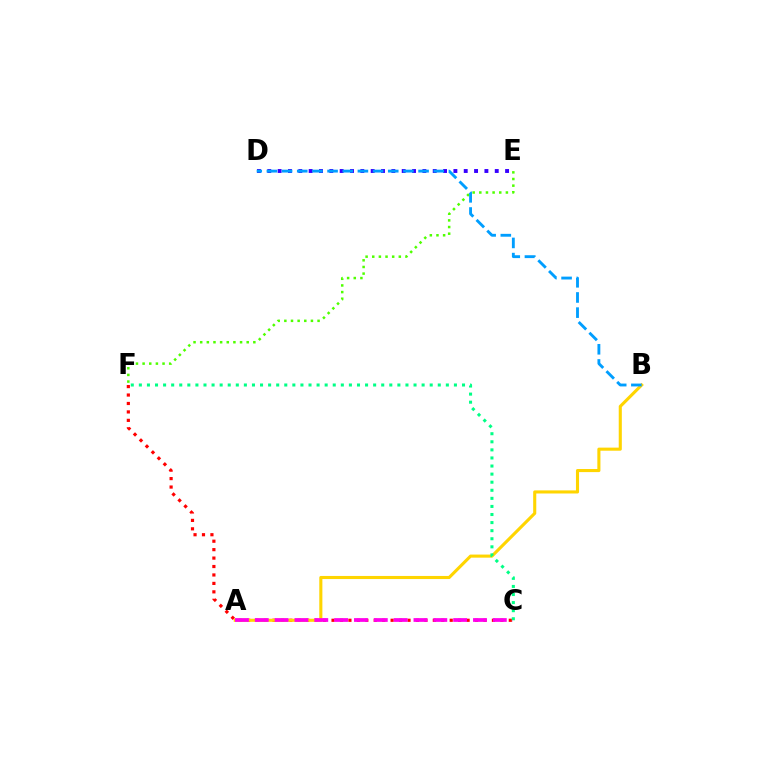{('C', 'F'): [{'color': '#ff0000', 'line_style': 'dotted', 'thickness': 2.29}, {'color': '#00ff86', 'line_style': 'dotted', 'thickness': 2.19}], ('A', 'B'): [{'color': '#ffd500', 'line_style': 'solid', 'thickness': 2.23}], ('D', 'E'): [{'color': '#3700ff', 'line_style': 'dotted', 'thickness': 2.81}], ('E', 'F'): [{'color': '#4fff00', 'line_style': 'dotted', 'thickness': 1.81}], ('B', 'D'): [{'color': '#009eff', 'line_style': 'dashed', 'thickness': 2.06}], ('A', 'C'): [{'color': '#ff00ed', 'line_style': 'dashed', 'thickness': 2.69}]}